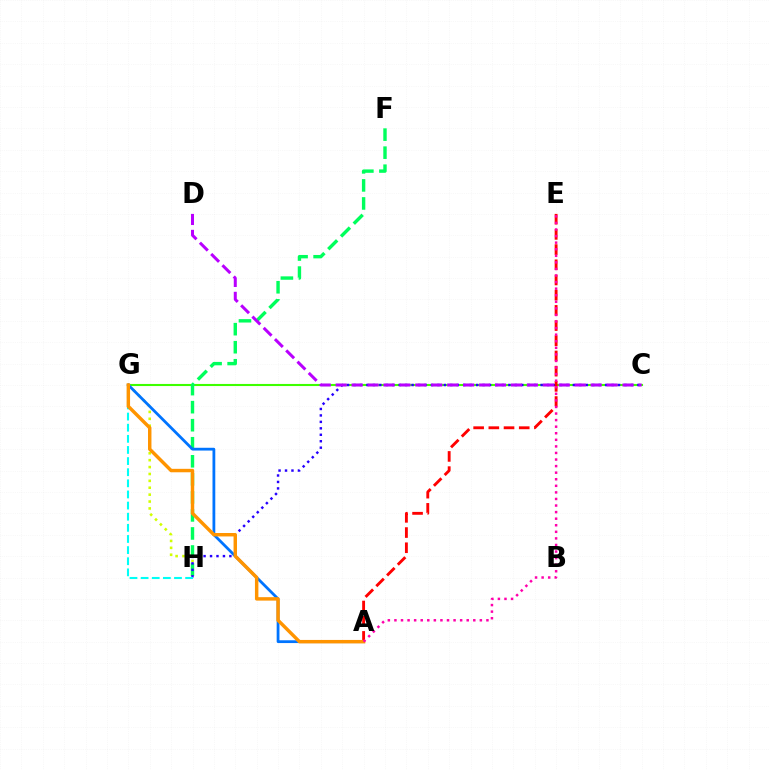{('C', 'G'): [{'color': '#3dff00', 'line_style': 'solid', 'thickness': 1.51}], ('G', 'H'): [{'color': '#d1ff00', 'line_style': 'dotted', 'thickness': 1.87}, {'color': '#00fff6', 'line_style': 'dashed', 'thickness': 1.51}], ('F', 'H'): [{'color': '#00ff5c', 'line_style': 'dashed', 'thickness': 2.45}], ('C', 'H'): [{'color': '#2500ff', 'line_style': 'dotted', 'thickness': 1.75}], ('C', 'D'): [{'color': '#b900ff', 'line_style': 'dashed', 'thickness': 2.17}], ('A', 'G'): [{'color': '#0074ff', 'line_style': 'solid', 'thickness': 2.0}, {'color': '#ff9400', 'line_style': 'solid', 'thickness': 2.48}], ('A', 'E'): [{'color': '#ff0000', 'line_style': 'dashed', 'thickness': 2.06}, {'color': '#ff00ac', 'line_style': 'dotted', 'thickness': 1.79}]}